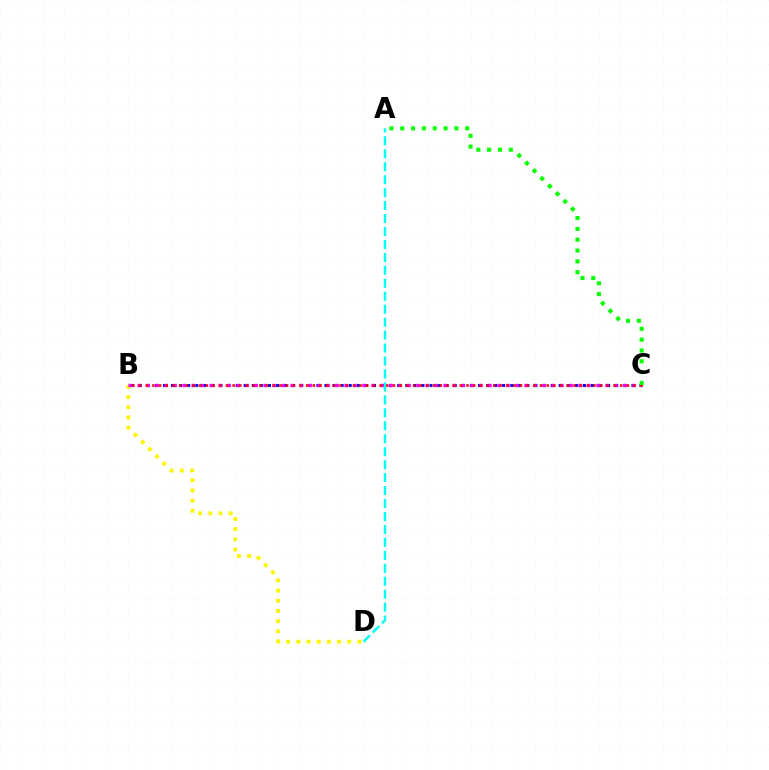{('B', 'C'): [{'color': '#0010ff', 'line_style': 'dotted', 'thickness': 2.19}, {'color': '#ee00ff', 'line_style': 'dotted', 'thickness': 2.44}, {'color': '#ff0000', 'line_style': 'dotted', 'thickness': 1.82}], ('B', 'D'): [{'color': '#fcf500', 'line_style': 'dotted', 'thickness': 2.77}], ('A', 'D'): [{'color': '#00fff6', 'line_style': 'dashed', 'thickness': 1.76}], ('A', 'C'): [{'color': '#08ff00', 'line_style': 'dotted', 'thickness': 2.94}]}